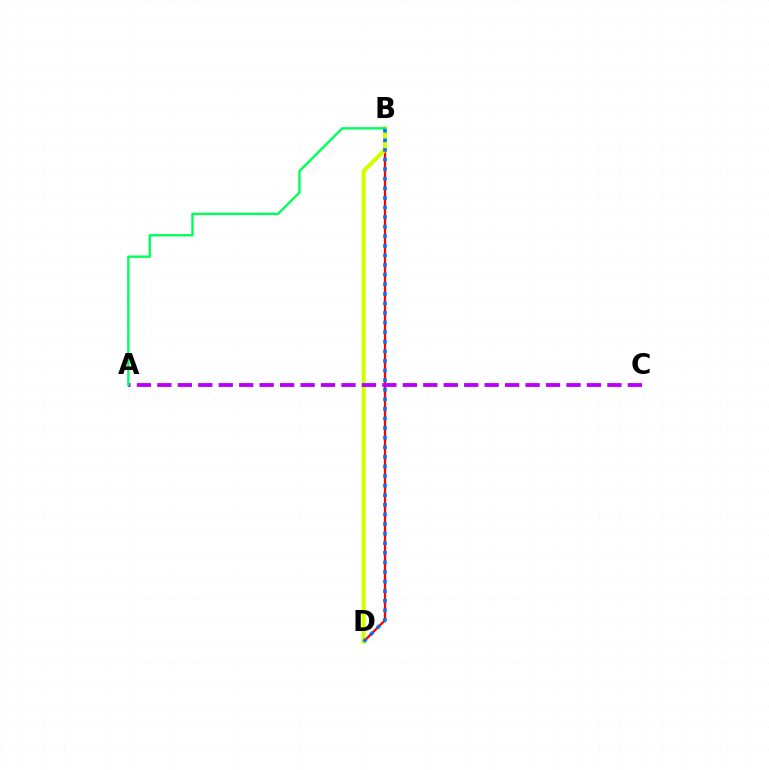{('B', 'D'): [{'color': '#ff0000', 'line_style': 'solid', 'thickness': 1.64}, {'color': '#d1ff00', 'line_style': 'solid', 'thickness': 2.97}, {'color': '#0074ff', 'line_style': 'dotted', 'thickness': 2.61}], ('A', 'C'): [{'color': '#b900ff', 'line_style': 'dashed', 'thickness': 2.78}], ('A', 'B'): [{'color': '#00ff5c', 'line_style': 'solid', 'thickness': 1.72}]}